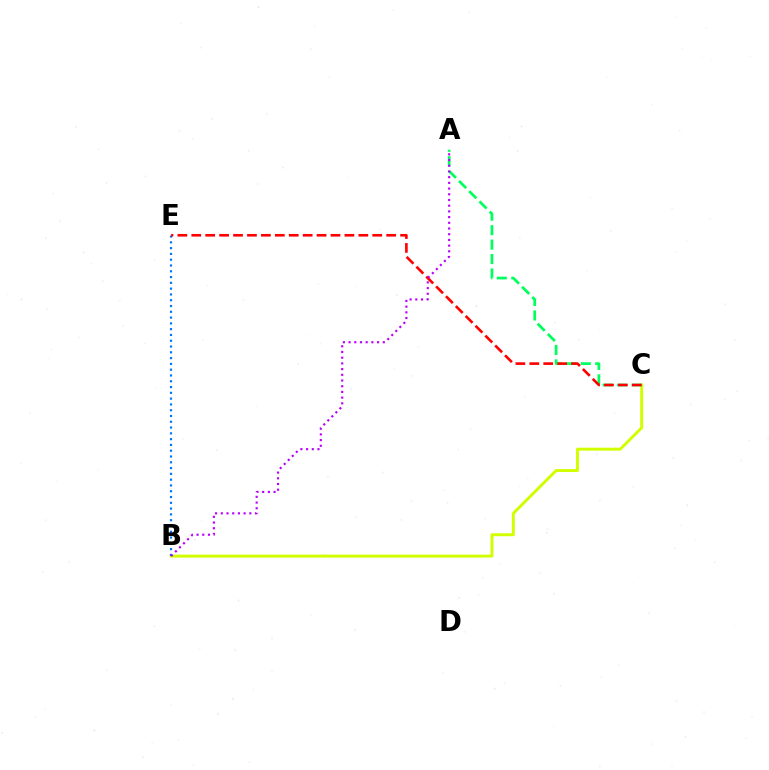{('B', 'C'): [{'color': '#d1ff00', 'line_style': 'solid', 'thickness': 2.12}], ('B', 'E'): [{'color': '#0074ff', 'line_style': 'dotted', 'thickness': 1.57}], ('A', 'C'): [{'color': '#00ff5c', 'line_style': 'dashed', 'thickness': 1.96}], ('C', 'E'): [{'color': '#ff0000', 'line_style': 'dashed', 'thickness': 1.89}], ('A', 'B'): [{'color': '#b900ff', 'line_style': 'dotted', 'thickness': 1.55}]}